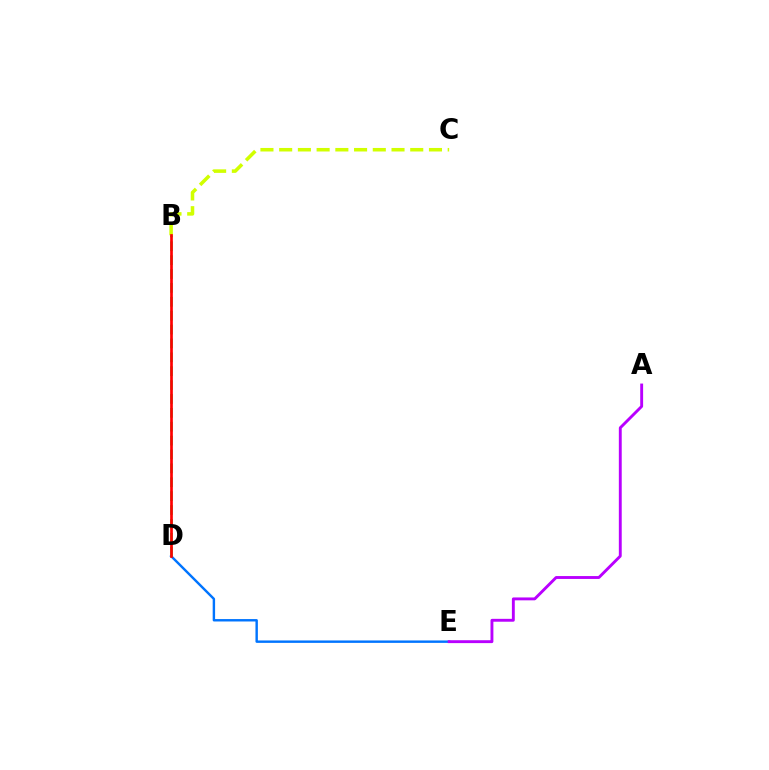{('B', 'C'): [{'color': '#d1ff00', 'line_style': 'dashed', 'thickness': 2.54}], ('D', 'E'): [{'color': '#0074ff', 'line_style': 'solid', 'thickness': 1.74}], ('B', 'D'): [{'color': '#00ff5c', 'line_style': 'dashed', 'thickness': 1.89}, {'color': '#ff0000', 'line_style': 'solid', 'thickness': 1.93}], ('A', 'E'): [{'color': '#b900ff', 'line_style': 'solid', 'thickness': 2.08}]}